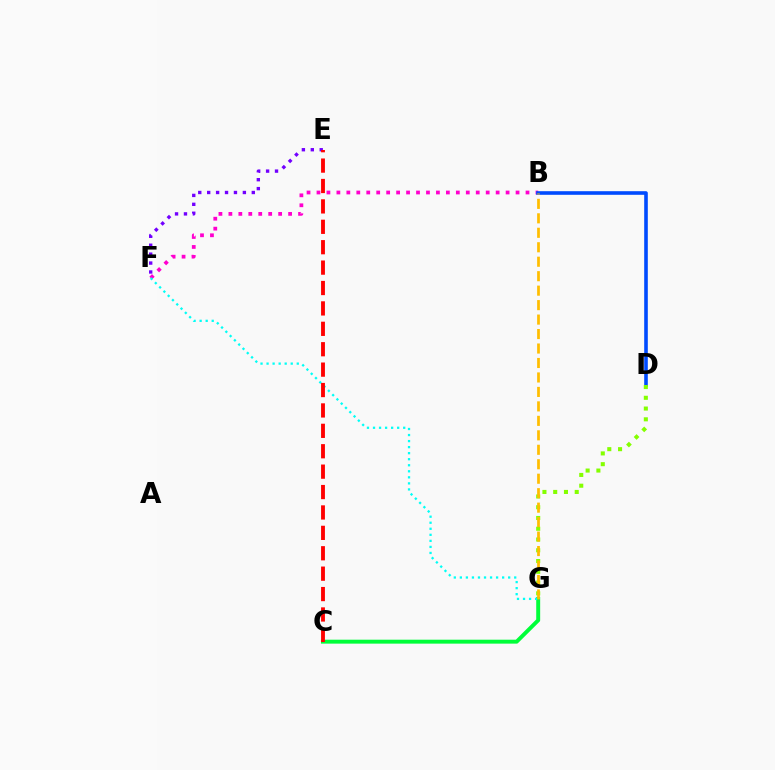{('C', 'G'): [{'color': '#00ff39', 'line_style': 'solid', 'thickness': 2.83}], ('B', 'F'): [{'color': '#ff00cf', 'line_style': 'dotted', 'thickness': 2.7}], ('F', 'G'): [{'color': '#00fff6', 'line_style': 'dotted', 'thickness': 1.64}], ('E', 'F'): [{'color': '#7200ff', 'line_style': 'dotted', 'thickness': 2.42}], ('B', 'D'): [{'color': '#004bff', 'line_style': 'solid', 'thickness': 2.59}], ('D', 'G'): [{'color': '#84ff00', 'line_style': 'dotted', 'thickness': 2.92}], ('B', 'G'): [{'color': '#ffbd00', 'line_style': 'dashed', 'thickness': 1.97}], ('C', 'E'): [{'color': '#ff0000', 'line_style': 'dashed', 'thickness': 2.77}]}